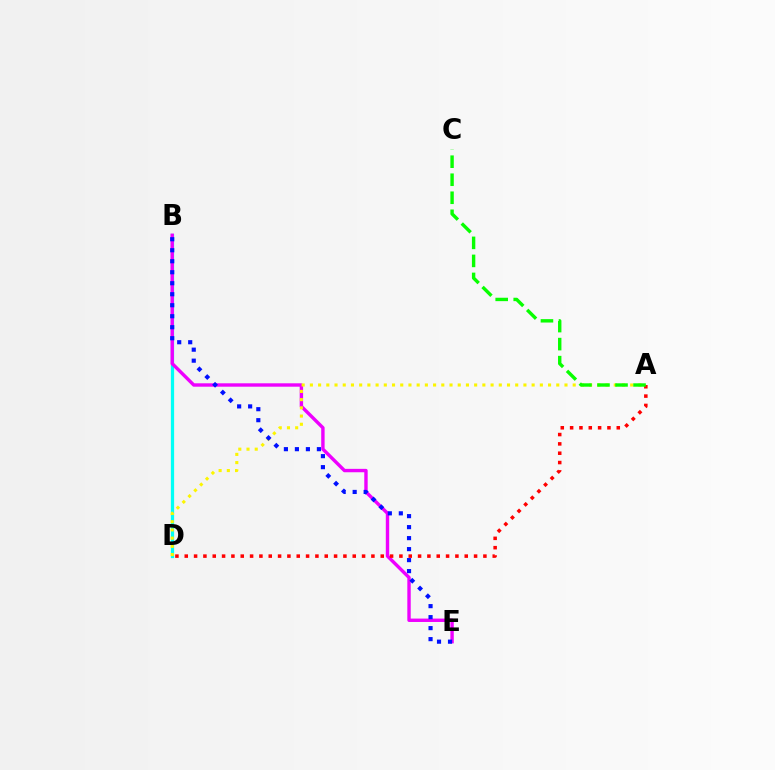{('B', 'D'): [{'color': '#00fff6', 'line_style': 'solid', 'thickness': 2.33}], ('B', 'E'): [{'color': '#ee00ff', 'line_style': 'solid', 'thickness': 2.45}, {'color': '#0010ff', 'line_style': 'dotted', 'thickness': 2.99}], ('A', 'D'): [{'color': '#fcf500', 'line_style': 'dotted', 'thickness': 2.23}, {'color': '#ff0000', 'line_style': 'dotted', 'thickness': 2.54}], ('A', 'C'): [{'color': '#08ff00', 'line_style': 'dashed', 'thickness': 2.45}]}